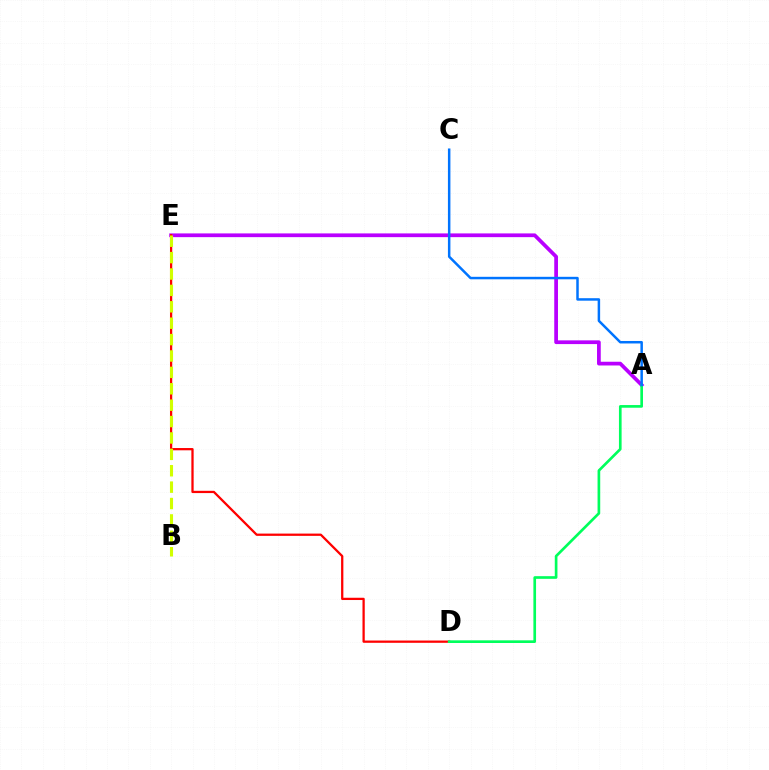{('A', 'E'): [{'color': '#b900ff', 'line_style': 'solid', 'thickness': 2.69}], ('D', 'E'): [{'color': '#ff0000', 'line_style': 'solid', 'thickness': 1.63}], ('B', 'E'): [{'color': '#d1ff00', 'line_style': 'dashed', 'thickness': 2.23}], ('A', 'D'): [{'color': '#00ff5c', 'line_style': 'solid', 'thickness': 1.92}], ('A', 'C'): [{'color': '#0074ff', 'line_style': 'solid', 'thickness': 1.79}]}